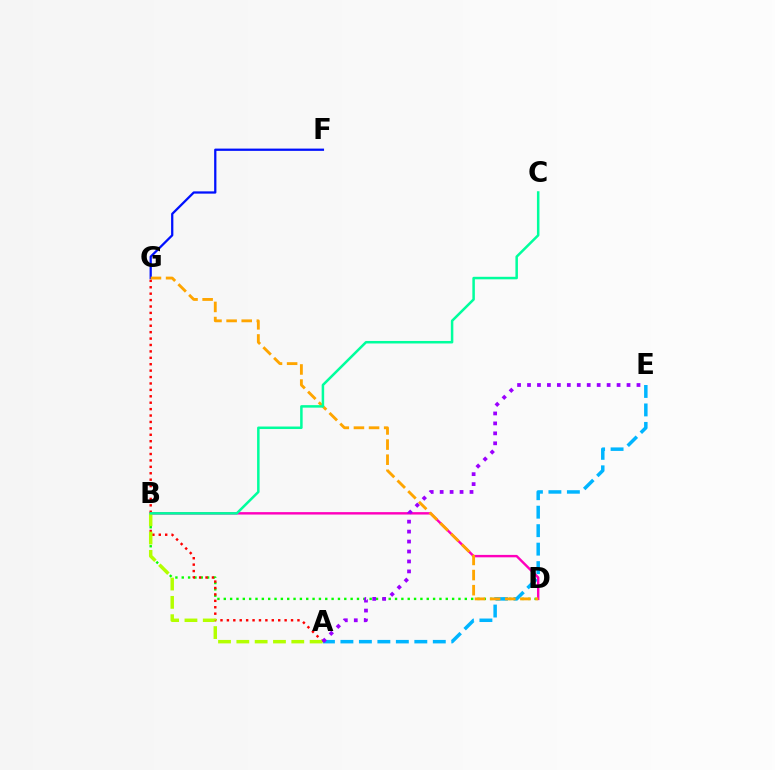{('B', 'D'): [{'color': '#08ff00', 'line_style': 'dotted', 'thickness': 1.72}, {'color': '#ff00bd', 'line_style': 'solid', 'thickness': 1.74}], ('A', 'E'): [{'color': '#00b5ff', 'line_style': 'dashed', 'thickness': 2.51}, {'color': '#9b00ff', 'line_style': 'dotted', 'thickness': 2.7}], ('F', 'G'): [{'color': '#0010ff', 'line_style': 'solid', 'thickness': 1.63}], ('A', 'G'): [{'color': '#ff0000', 'line_style': 'dotted', 'thickness': 1.74}], ('D', 'G'): [{'color': '#ffa500', 'line_style': 'dashed', 'thickness': 2.05}], ('A', 'B'): [{'color': '#b3ff00', 'line_style': 'dashed', 'thickness': 2.49}], ('B', 'C'): [{'color': '#00ff9d', 'line_style': 'solid', 'thickness': 1.81}]}